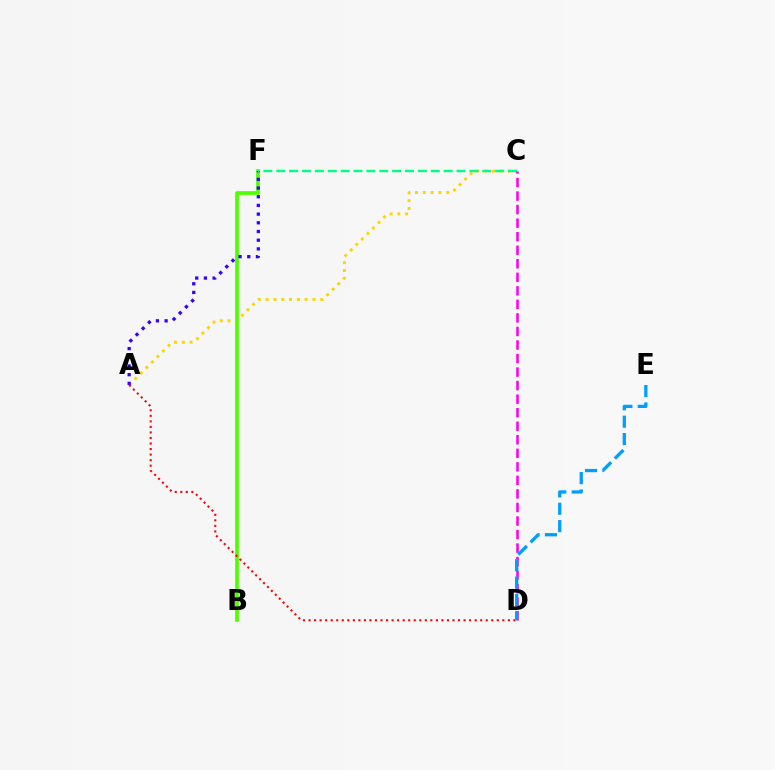{('A', 'C'): [{'color': '#ffd500', 'line_style': 'dotted', 'thickness': 2.12}], ('B', 'F'): [{'color': '#4fff00', 'line_style': 'solid', 'thickness': 2.67}], ('A', 'F'): [{'color': '#3700ff', 'line_style': 'dotted', 'thickness': 2.36}], ('C', 'F'): [{'color': '#00ff86', 'line_style': 'dashed', 'thickness': 1.75}], ('A', 'D'): [{'color': '#ff0000', 'line_style': 'dotted', 'thickness': 1.5}], ('C', 'D'): [{'color': '#ff00ed', 'line_style': 'dashed', 'thickness': 1.84}], ('D', 'E'): [{'color': '#009eff', 'line_style': 'dashed', 'thickness': 2.36}]}